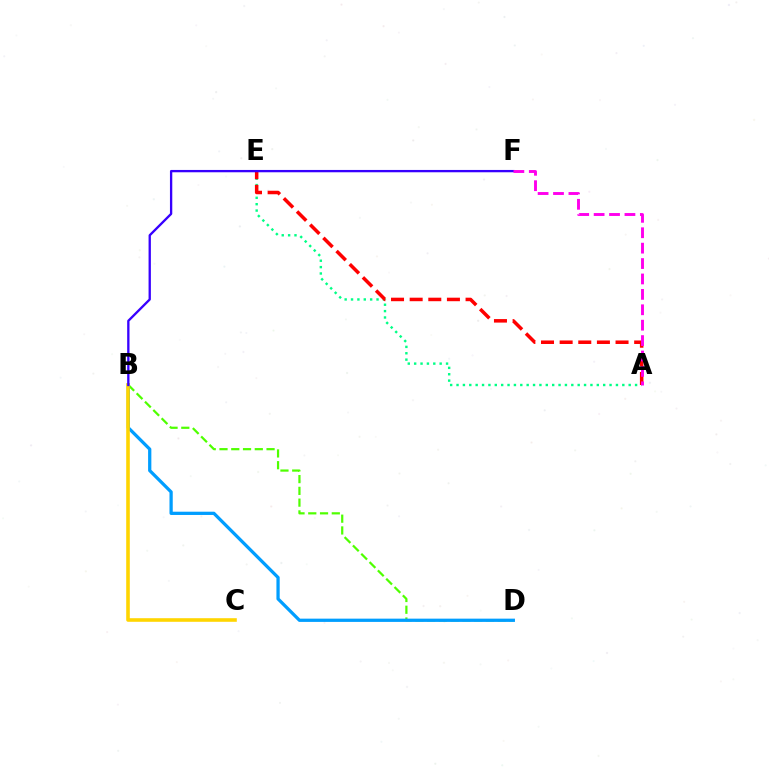{('B', 'D'): [{'color': '#4fff00', 'line_style': 'dashed', 'thickness': 1.6}, {'color': '#009eff', 'line_style': 'solid', 'thickness': 2.35}], ('B', 'C'): [{'color': '#ffd500', 'line_style': 'solid', 'thickness': 2.59}], ('A', 'E'): [{'color': '#00ff86', 'line_style': 'dotted', 'thickness': 1.73}, {'color': '#ff0000', 'line_style': 'dashed', 'thickness': 2.53}], ('B', 'F'): [{'color': '#3700ff', 'line_style': 'solid', 'thickness': 1.67}], ('A', 'F'): [{'color': '#ff00ed', 'line_style': 'dashed', 'thickness': 2.09}]}